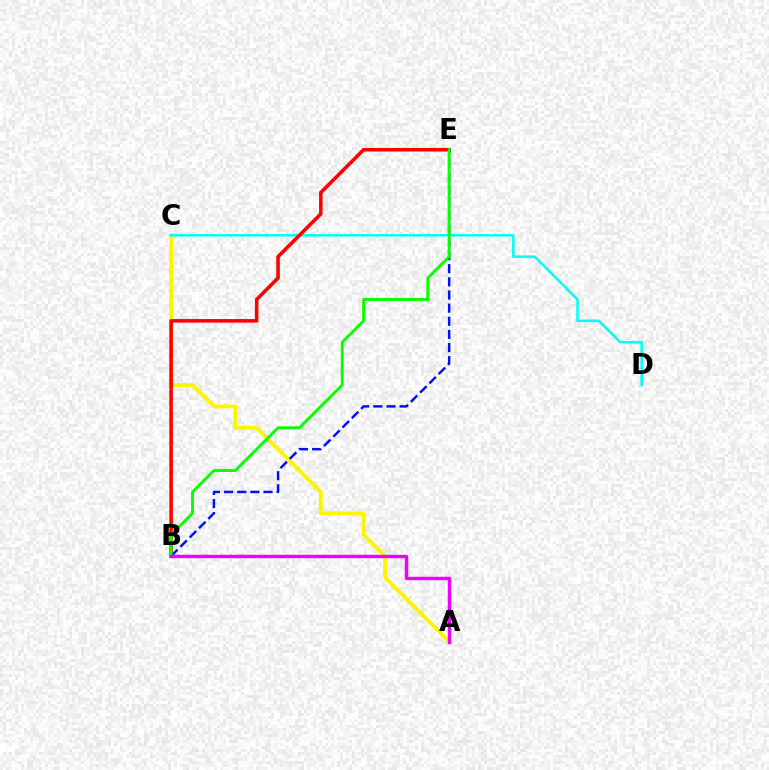{('A', 'C'): [{'color': '#fcf500', 'line_style': 'solid', 'thickness': 2.8}], ('C', 'D'): [{'color': '#00fff6', 'line_style': 'solid', 'thickness': 1.82}], ('B', 'E'): [{'color': '#ff0000', 'line_style': 'solid', 'thickness': 2.56}, {'color': '#0010ff', 'line_style': 'dashed', 'thickness': 1.79}, {'color': '#08ff00', 'line_style': 'solid', 'thickness': 2.1}], ('A', 'B'): [{'color': '#ee00ff', 'line_style': 'solid', 'thickness': 2.47}]}